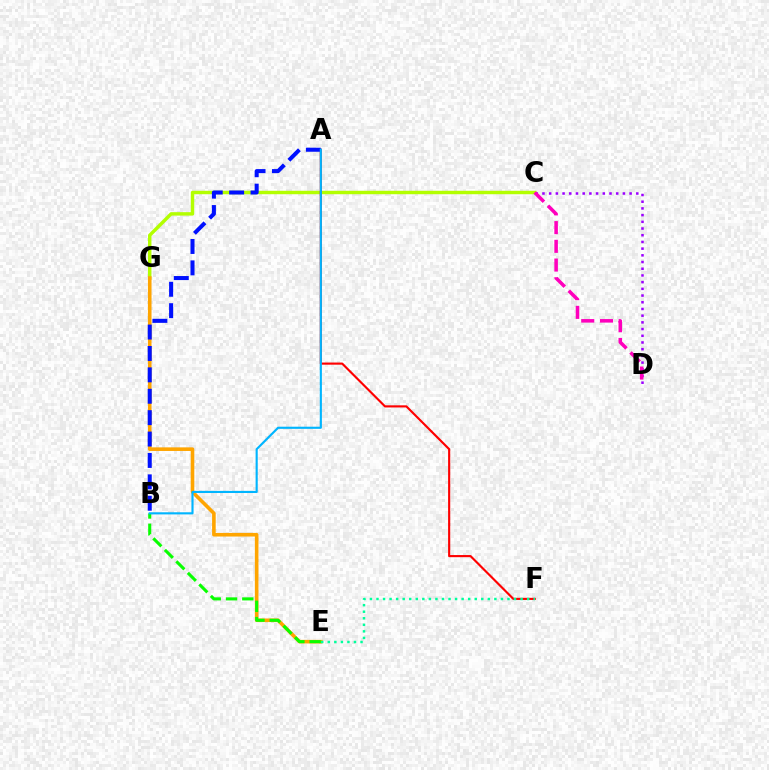{('C', 'G'): [{'color': '#b3ff00', 'line_style': 'solid', 'thickness': 2.47}], ('E', 'G'): [{'color': '#ffa500', 'line_style': 'solid', 'thickness': 2.59}], ('A', 'F'): [{'color': '#ff0000', 'line_style': 'solid', 'thickness': 1.54}], ('E', 'F'): [{'color': '#00ff9d', 'line_style': 'dotted', 'thickness': 1.78}], ('B', 'E'): [{'color': '#08ff00', 'line_style': 'dashed', 'thickness': 2.21}], ('A', 'B'): [{'color': '#0010ff', 'line_style': 'dashed', 'thickness': 2.91}, {'color': '#00b5ff', 'line_style': 'solid', 'thickness': 1.53}], ('C', 'D'): [{'color': '#9b00ff', 'line_style': 'dotted', 'thickness': 1.82}, {'color': '#ff00bd', 'line_style': 'dashed', 'thickness': 2.54}]}